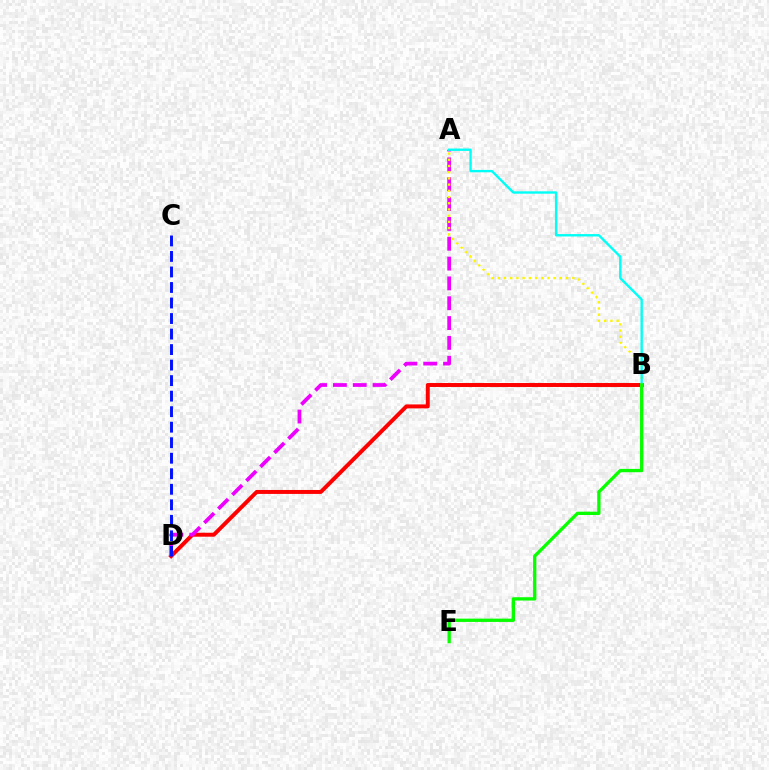{('B', 'D'): [{'color': '#ff0000', 'line_style': 'solid', 'thickness': 2.85}], ('A', 'D'): [{'color': '#ee00ff', 'line_style': 'dashed', 'thickness': 2.69}], ('A', 'B'): [{'color': '#fcf500', 'line_style': 'dotted', 'thickness': 1.69}, {'color': '#00fff6', 'line_style': 'solid', 'thickness': 1.71}], ('C', 'D'): [{'color': '#0010ff', 'line_style': 'dashed', 'thickness': 2.11}], ('B', 'E'): [{'color': '#08ff00', 'line_style': 'solid', 'thickness': 2.38}]}